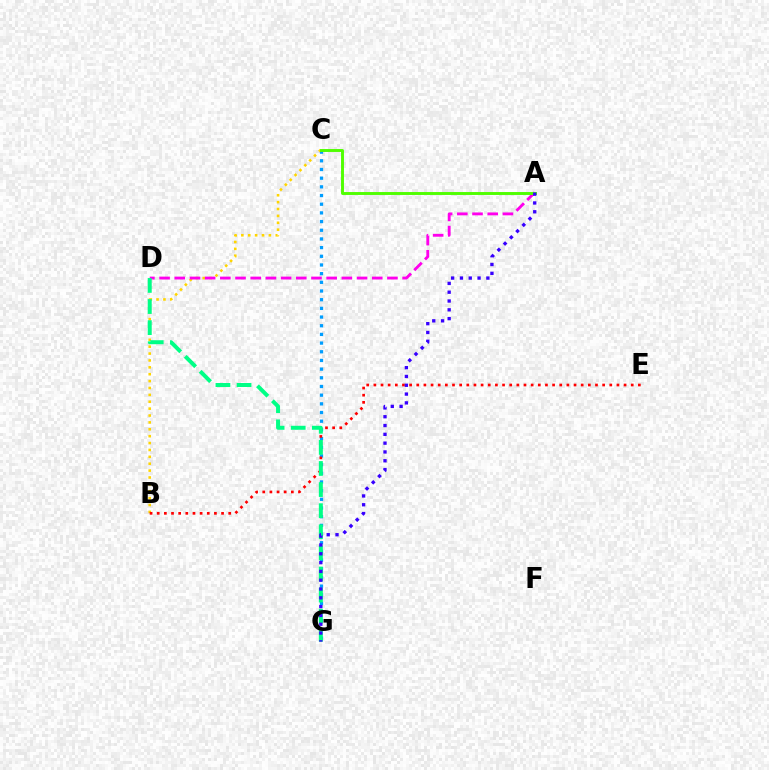{('C', 'G'): [{'color': '#009eff', 'line_style': 'dotted', 'thickness': 2.36}], ('B', 'C'): [{'color': '#ffd500', 'line_style': 'dotted', 'thickness': 1.87}], ('B', 'E'): [{'color': '#ff0000', 'line_style': 'dotted', 'thickness': 1.94}], ('A', 'D'): [{'color': '#ff00ed', 'line_style': 'dashed', 'thickness': 2.06}], ('D', 'G'): [{'color': '#00ff86', 'line_style': 'dashed', 'thickness': 2.87}], ('A', 'C'): [{'color': '#4fff00', 'line_style': 'solid', 'thickness': 2.1}], ('A', 'G'): [{'color': '#3700ff', 'line_style': 'dotted', 'thickness': 2.39}]}